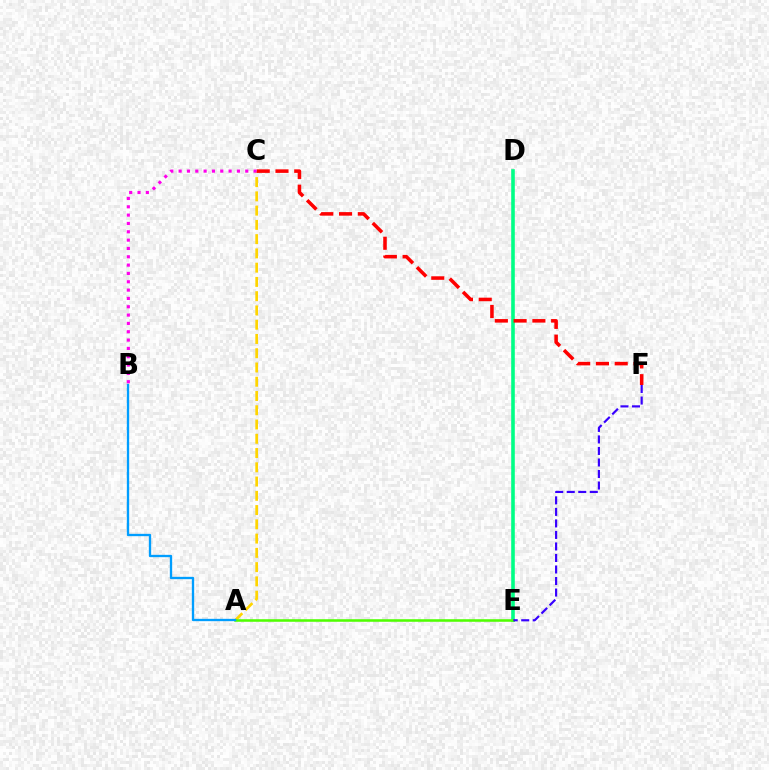{('A', 'C'): [{'color': '#ffd500', 'line_style': 'dashed', 'thickness': 1.94}], ('D', 'E'): [{'color': '#00ff86', 'line_style': 'solid', 'thickness': 2.59}], ('A', 'E'): [{'color': '#4fff00', 'line_style': 'solid', 'thickness': 1.84}], ('A', 'B'): [{'color': '#009eff', 'line_style': 'solid', 'thickness': 1.68}], ('E', 'F'): [{'color': '#3700ff', 'line_style': 'dashed', 'thickness': 1.57}], ('C', 'F'): [{'color': '#ff0000', 'line_style': 'dashed', 'thickness': 2.55}], ('B', 'C'): [{'color': '#ff00ed', 'line_style': 'dotted', 'thickness': 2.26}]}